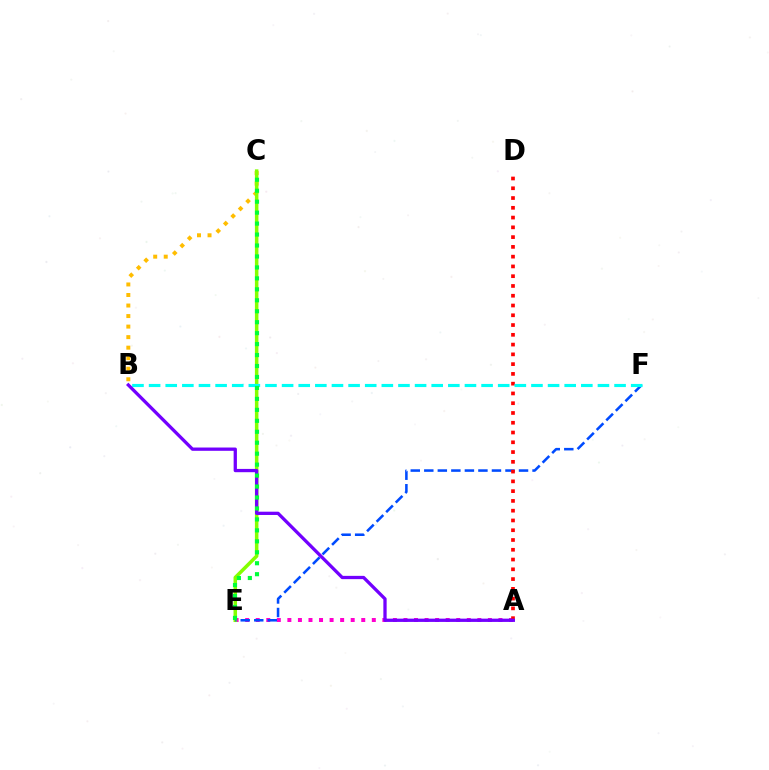{('A', 'E'): [{'color': '#ff00cf', 'line_style': 'dotted', 'thickness': 2.87}], ('B', 'C'): [{'color': '#ffbd00', 'line_style': 'dotted', 'thickness': 2.86}], ('C', 'E'): [{'color': '#84ff00', 'line_style': 'solid', 'thickness': 2.54}, {'color': '#00ff39', 'line_style': 'dotted', 'thickness': 2.98}], ('E', 'F'): [{'color': '#004bff', 'line_style': 'dashed', 'thickness': 1.84}], ('A', 'D'): [{'color': '#ff0000', 'line_style': 'dotted', 'thickness': 2.65}], ('B', 'F'): [{'color': '#00fff6', 'line_style': 'dashed', 'thickness': 2.26}], ('A', 'B'): [{'color': '#7200ff', 'line_style': 'solid', 'thickness': 2.36}]}